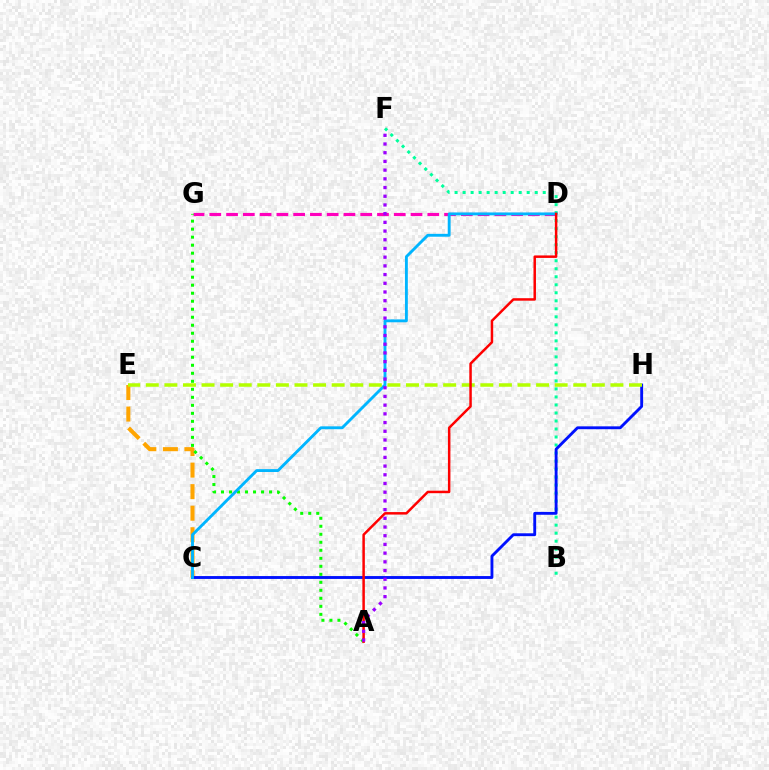{('C', 'E'): [{'color': '#ffa500', 'line_style': 'dashed', 'thickness': 2.93}], ('D', 'G'): [{'color': '#ff00bd', 'line_style': 'dashed', 'thickness': 2.28}], ('B', 'F'): [{'color': '#00ff9d', 'line_style': 'dotted', 'thickness': 2.18}], ('C', 'H'): [{'color': '#0010ff', 'line_style': 'solid', 'thickness': 2.06}], ('A', 'G'): [{'color': '#08ff00', 'line_style': 'dotted', 'thickness': 2.18}], ('C', 'D'): [{'color': '#00b5ff', 'line_style': 'solid', 'thickness': 2.07}], ('E', 'H'): [{'color': '#b3ff00', 'line_style': 'dashed', 'thickness': 2.52}], ('A', 'D'): [{'color': '#ff0000', 'line_style': 'solid', 'thickness': 1.79}], ('A', 'F'): [{'color': '#9b00ff', 'line_style': 'dotted', 'thickness': 2.37}]}